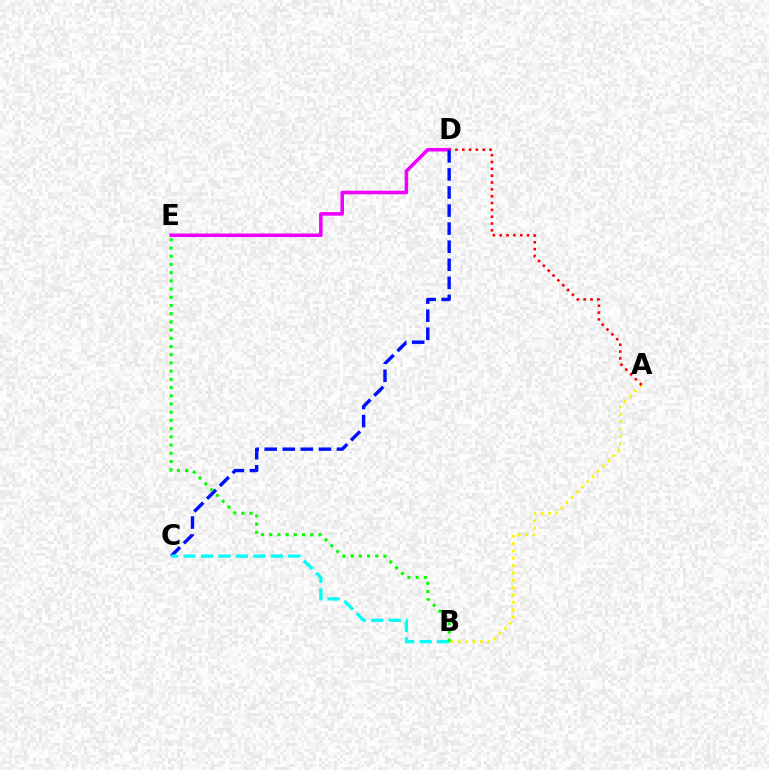{('A', 'B'): [{'color': '#fcf500', 'line_style': 'dotted', 'thickness': 2.0}], ('D', 'E'): [{'color': '#ee00ff', 'line_style': 'solid', 'thickness': 2.56}], ('C', 'D'): [{'color': '#0010ff', 'line_style': 'dashed', 'thickness': 2.45}], ('A', 'D'): [{'color': '#ff0000', 'line_style': 'dotted', 'thickness': 1.86}], ('B', 'C'): [{'color': '#00fff6', 'line_style': 'dashed', 'thickness': 2.37}], ('B', 'E'): [{'color': '#08ff00', 'line_style': 'dotted', 'thickness': 2.23}]}